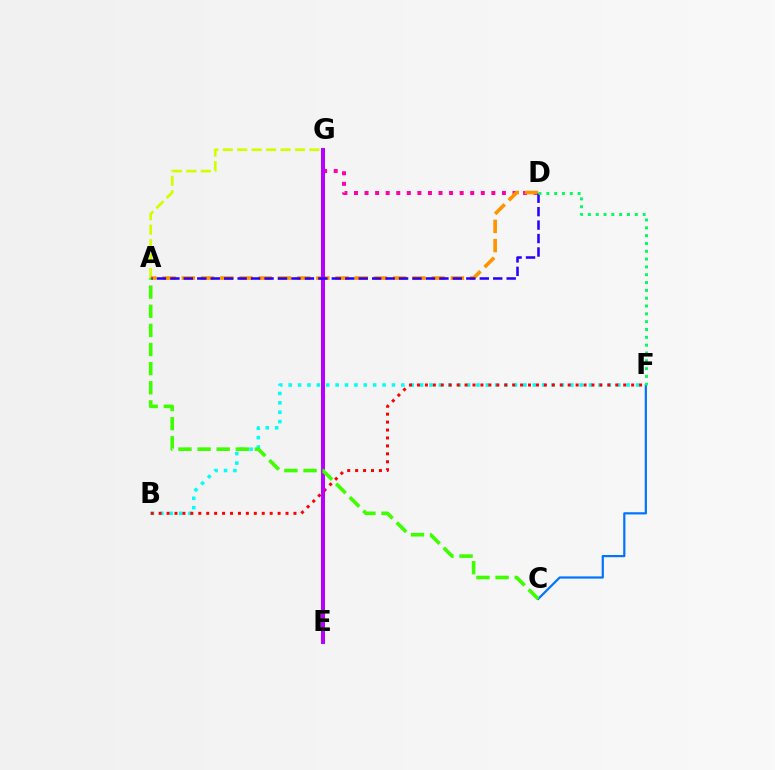{('B', 'F'): [{'color': '#00fff6', 'line_style': 'dotted', 'thickness': 2.55}, {'color': '#ff0000', 'line_style': 'dotted', 'thickness': 2.15}], ('A', 'G'): [{'color': '#d1ff00', 'line_style': 'dashed', 'thickness': 1.96}], ('C', 'F'): [{'color': '#0074ff', 'line_style': 'solid', 'thickness': 1.59}], ('D', 'G'): [{'color': '#ff00ac', 'line_style': 'dotted', 'thickness': 2.87}], ('A', 'D'): [{'color': '#ff9400', 'line_style': 'dashed', 'thickness': 2.61}, {'color': '#2500ff', 'line_style': 'dashed', 'thickness': 1.83}], ('E', 'G'): [{'color': '#b900ff', 'line_style': 'solid', 'thickness': 2.88}], ('A', 'C'): [{'color': '#3dff00', 'line_style': 'dashed', 'thickness': 2.6}], ('D', 'F'): [{'color': '#00ff5c', 'line_style': 'dotted', 'thickness': 2.13}]}